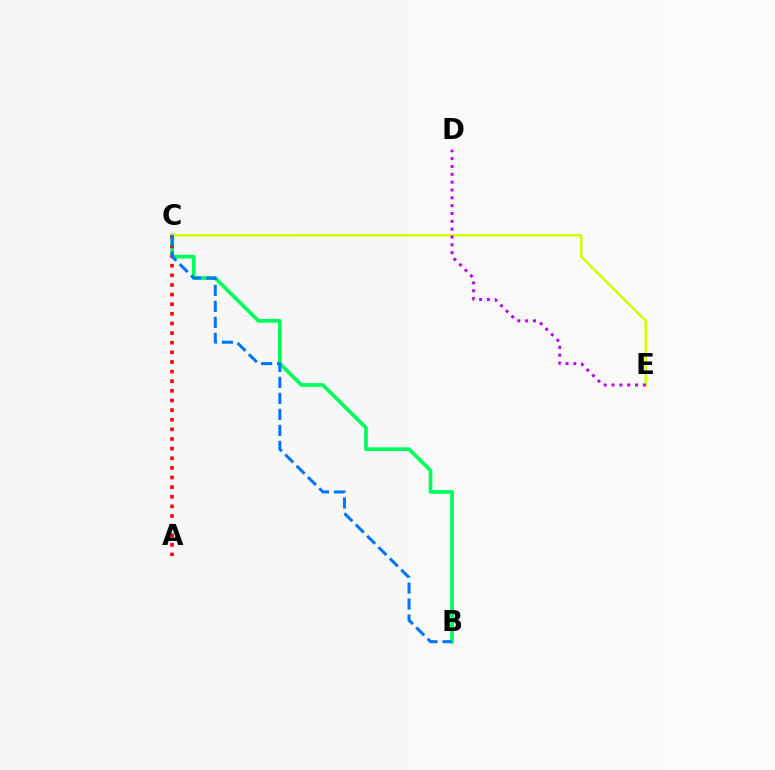{('B', 'C'): [{'color': '#00ff5c', 'line_style': 'solid', 'thickness': 2.68}, {'color': '#0074ff', 'line_style': 'dashed', 'thickness': 2.17}], ('C', 'E'): [{'color': '#d1ff00', 'line_style': 'solid', 'thickness': 1.86}], ('A', 'C'): [{'color': '#ff0000', 'line_style': 'dotted', 'thickness': 2.62}], ('D', 'E'): [{'color': '#b900ff', 'line_style': 'dotted', 'thickness': 2.13}]}